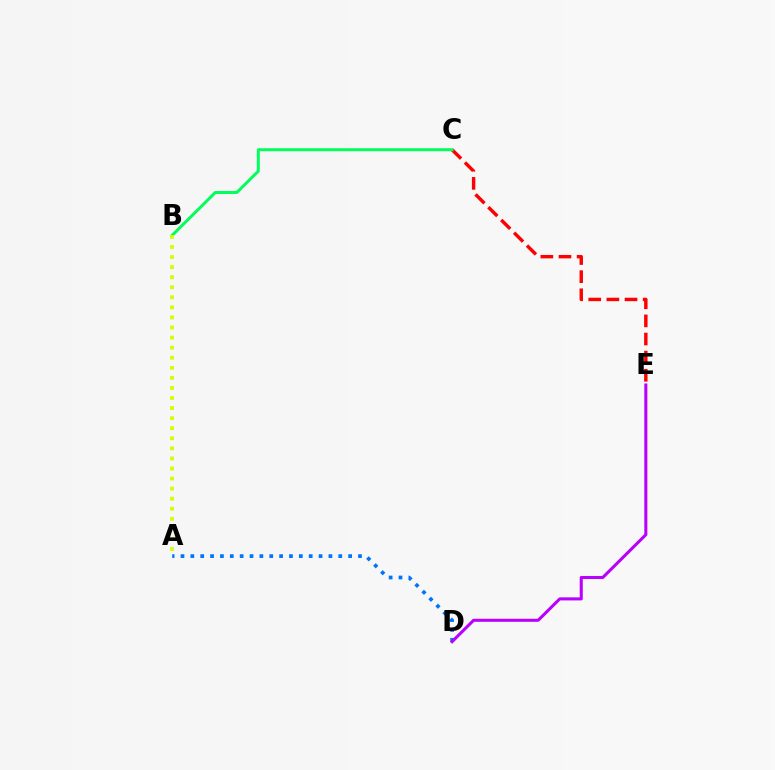{('C', 'E'): [{'color': '#ff0000', 'line_style': 'dashed', 'thickness': 2.46}], ('A', 'D'): [{'color': '#0074ff', 'line_style': 'dotted', 'thickness': 2.68}], ('B', 'C'): [{'color': '#00ff5c', 'line_style': 'solid', 'thickness': 2.15}], ('A', 'B'): [{'color': '#d1ff00', 'line_style': 'dotted', 'thickness': 2.74}], ('D', 'E'): [{'color': '#b900ff', 'line_style': 'solid', 'thickness': 2.2}]}